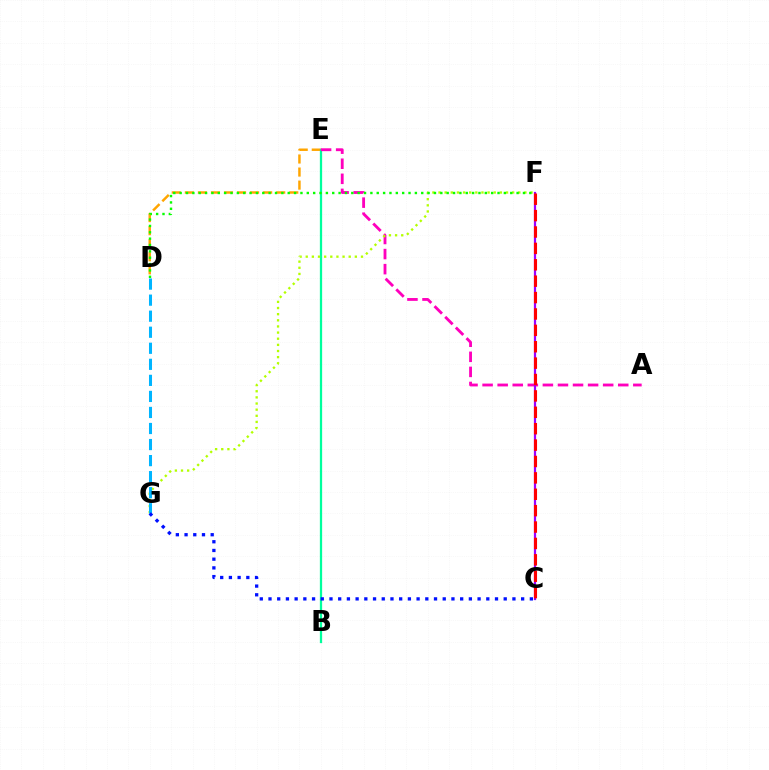{('D', 'E'): [{'color': '#ffa500', 'line_style': 'dashed', 'thickness': 1.77}], ('B', 'E'): [{'color': '#00ff9d', 'line_style': 'solid', 'thickness': 1.63}], ('A', 'E'): [{'color': '#ff00bd', 'line_style': 'dashed', 'thickness': 2.05}], ('F', 'G'): [{'color': '#b3ff00', 'line_style': 'dotted', 'thickness': 1.67}], ('C', 'F'): [{'color': '#9b00ff', 'line_style': 'solid', 'thickness': 1.6}, {'color': '#ff0000', 'line_style': 'dashed', 'thickness': 2.23}], ('D', 'G'): [{'color': '#00b5ff', 'line_style': 'dashed', 'thickness': 2.18}], ('C', 'G'): [{'color': '#0010ff', 'line_style': 'dotted', 'thickness': 2.37}], ('D', 'F'): [{'color': '#08ff00', 'line_style': 'dotted', 'thickness': 1.73}]}